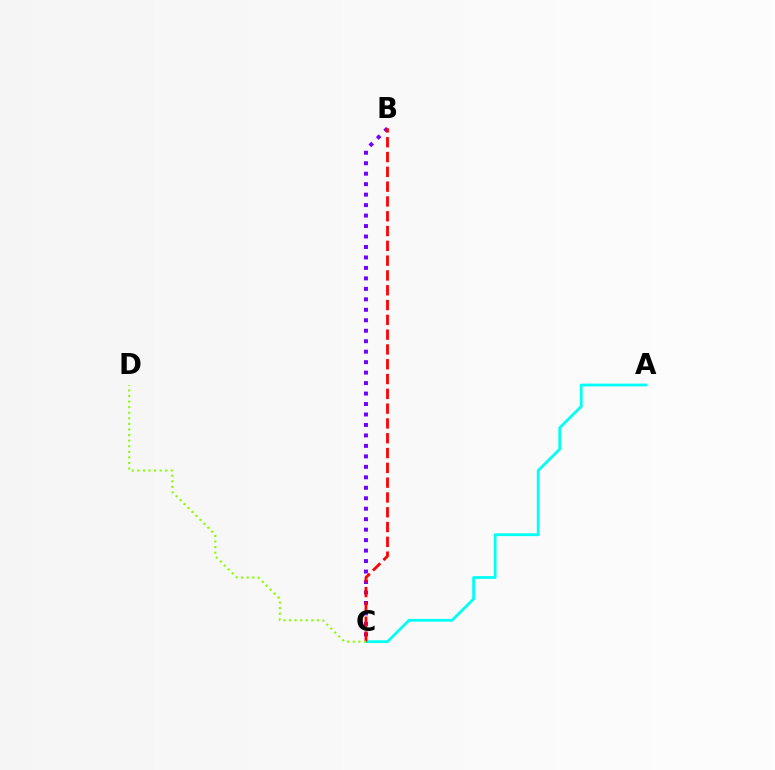{('A', 'C'): [{'color': '#00fff6', 'line_style': 'solid', 'thickness': 2.0}], ('B', 'C'): [{'color': '#7200ff', 'line_style': 'dotted', 'thickness': 2.84}, {'color': '#ff0000', 'line_style': 'dashed', 'thickness': 2.01}], ('C', 'D'): [{'color': '#84ff00', 'line_style': 'dotted', 'thickness': 1.52}]}